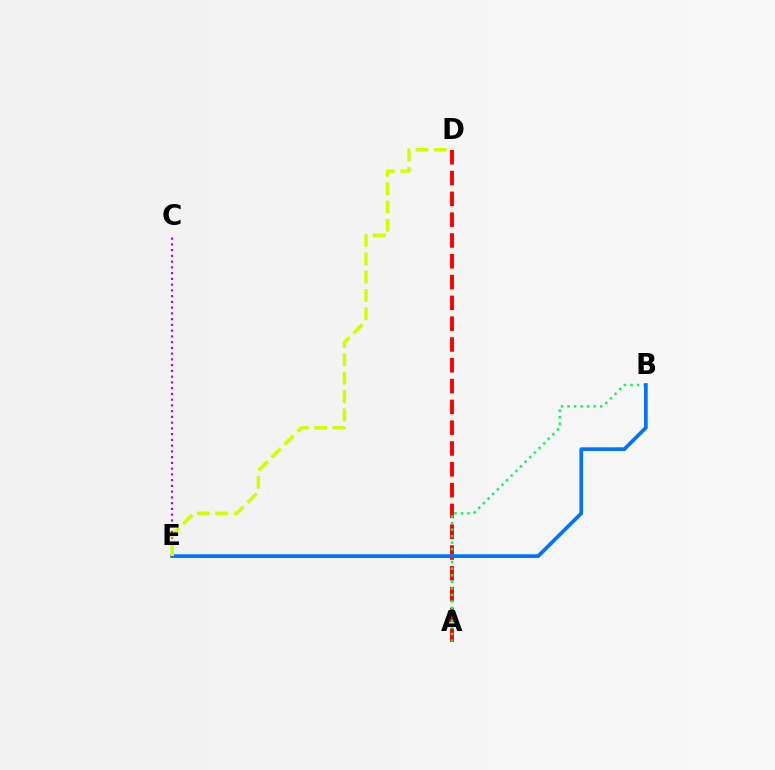{('A', 'D'): [{'color': '#ff0000', 'line_style': 'dashed', 'thickness': 2.83}], ('A', 'B'): [{'color': '#00ff5c', 'line_style': 'dotted', 'thickness': 1.77}], ('C', 'E'): [{'color': '#b900ff', 'line_style': 'dotted', 'thickness': 1.56}], ('B', 'E'): [{'color': '#0074ff', 'line_style': 'solid', 'thickness': 2.67}], ('D', 'E'): [{'color': '#d1ff00', 'line_style': 'dashed', 'thickness': 2.49}]}